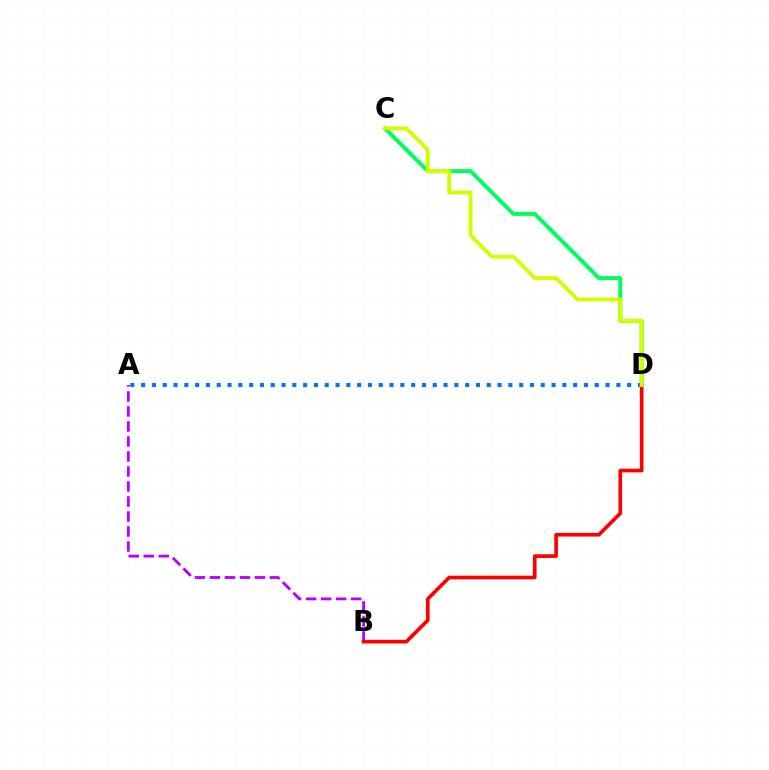{('C', 'D'): [{'color': '#00ff5c', 'line_style': 'solid', 'thickness': 2.86}, {'color': '#d1ff00', 'line_style': 'solid', 'thickness': 2.78}], ('A', 'D'): [{'color': '#0074ff', 'line_style': 'dotted', 'thickness': 2.93}], ('A', 'B'): [{'color': '#b900ff', 'line_style': 'dashed', 'thickness': 2.04}], ('B', 'D'): [{'color': '#ff0000', 'line_style': 'solid', 'thickness': 2.65}]}